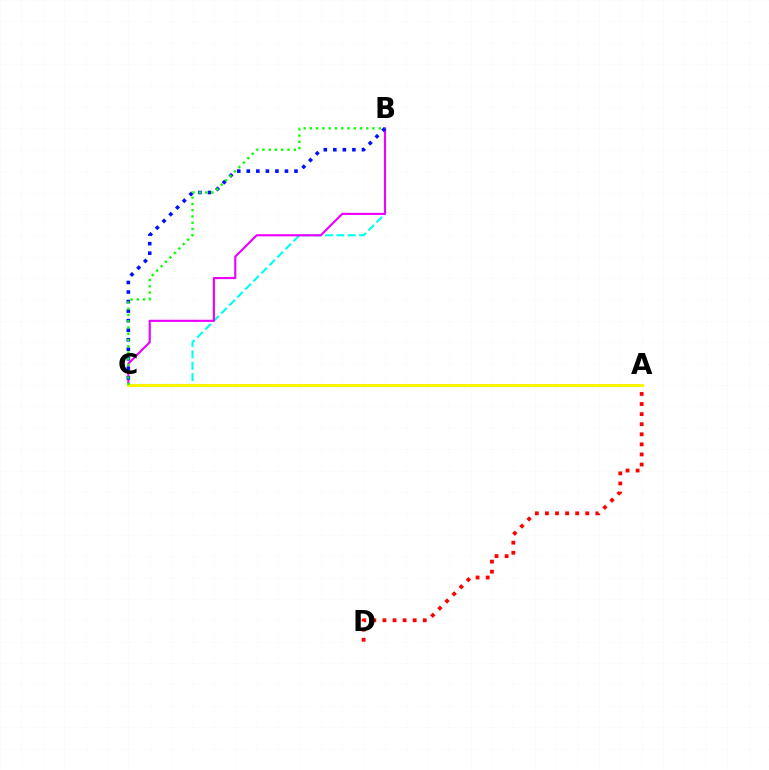{('A', 'D'): [{'color': '#ff0000', 'line_style': 'dotted', 'thickness': 2.74}], ('B', 'C'): [{'color': '#00fff6', 'line_style': 'dashed', 'thickness': 1.54}, {'color': '#ee00ff', 'line_style': 'solid', 'thickness': 1.54}, {'color': '#0010ff', 'line_style': 'dotted', 'thickness': 2.59}, {'color': '#08ff00', 'line_style': 'dotted', 'thickness': 1.7}], ('A', 'C'): [{'color': '#fcf500', 'line_style': 'solid', 'thickness': 2.19}]}